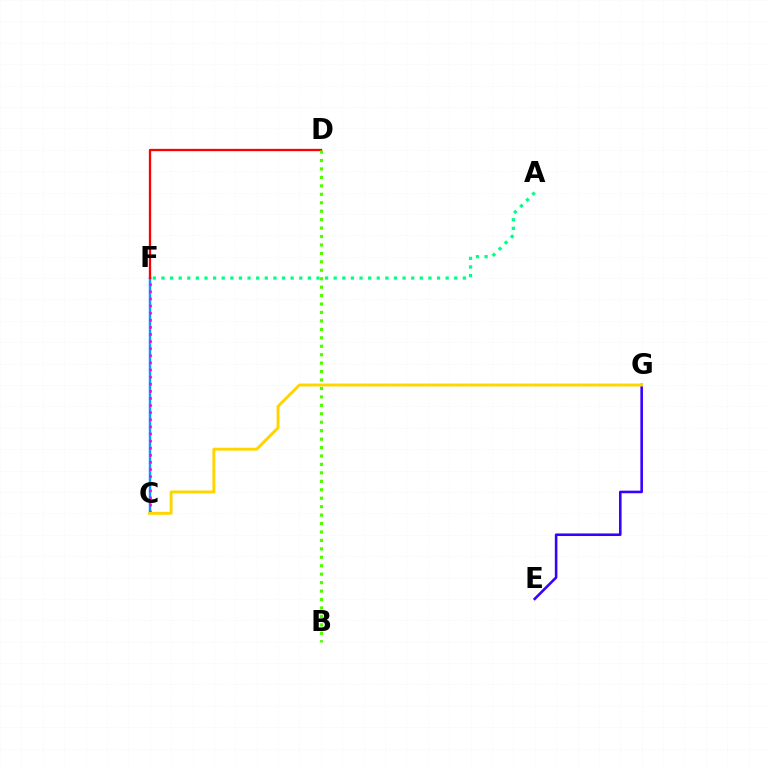{('E', 'G'): [{'color': '#3700ff', 'line_style': 'solid', 'thickness': 1.86}], ('A', 'F'): [{'color': '#00ff86', 'line_style': 'dotted', 'thickness': 2.34}], ('C', 'F'): [{'color': '#009eff', 'line_style': 'solid', 'thickness': 1.76}, {'color': '#ff00ed', 'line_style': 'dotted', 'thickness': 1.93}], ('C', 'G'): [{'color': '#ffd500', 'line_style': 'solid', 'thickness': 2.11}], ('D', 'F'): [{'color': '#ff0000', 'line_style': 'solid', 'thickness': 1.65}], ('B', 'D'): [{'color': '#4fff00', 'line_style': 'dotted', 'thickness': 2.29}]}